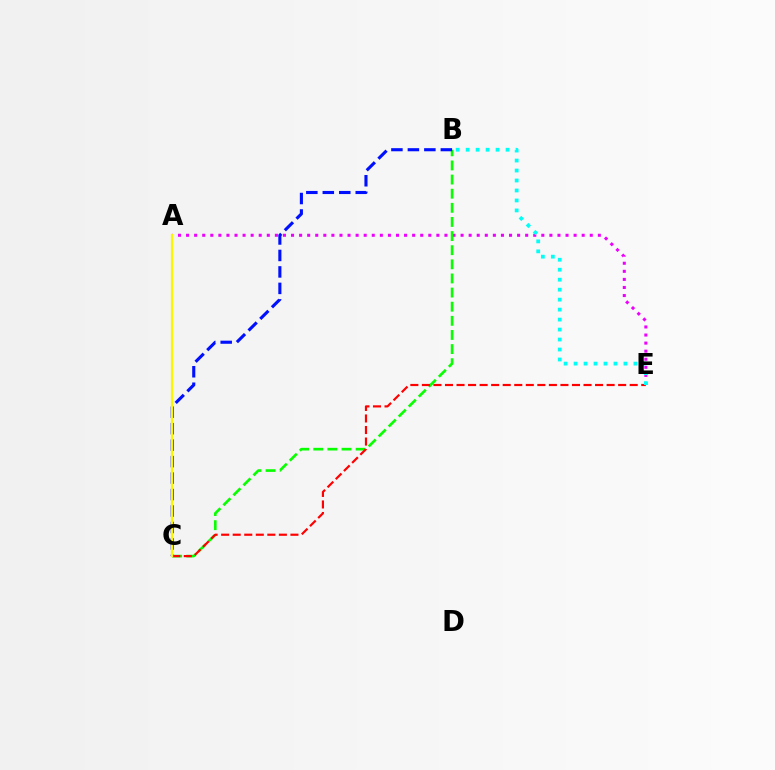{('A', 'E'): [{'color': '#ee00ff', 'line_style': 'dotted', 'thickness': 2.19}], ('B', 'C'): [{'color': '#08ff00', 'line_style': 'dashed', 'thickness': 1.92}, {'color': '#0010ff', 'line_style': 'dashed', 'thickness': 2.24}], ('C', 'E'): [{'color': '#ff0000', 'line_style': 'dashed', 'thickness': 1.57}], ('A', 'C'): [{'color': '#fcf500', 'line_style': 'solid', 'thickness': 1.64}], ('B', 'E'): [{'color': '#00fff6', 'line_style': 'dotted', 'thickness': 2.71}]}